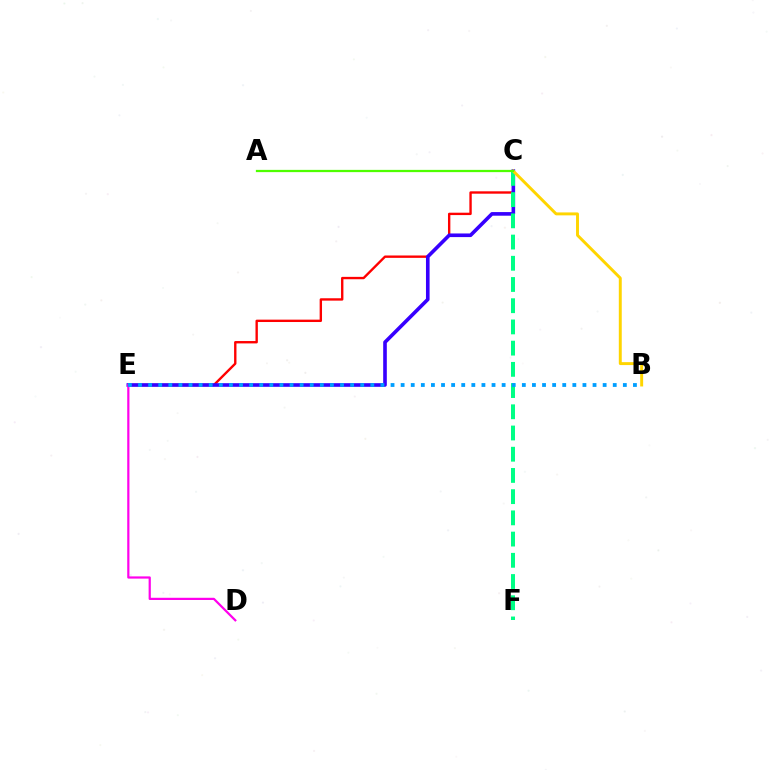{('C', 'E'): [{'color': '#ff0000', 'line_style': 'solid', 'thickness': 1.71}, {'color': '#3700ff', 'line_style': 'solid', 'thickness': 2.61}], ('D', 'E'): [{'color': '#ff00ed', 'line_style': 'solid', 'thickness': 1.6}], ('C', 'F'): [{'color': '#00ff86', 'line_style': 'dashed', 'thickness': 2.88}], ('B', 'C'): [{'color': '#ffd500', 'line_style': 'solid', 'thickness': 2.11}], ('A', 'C'): [{'color': '#4fff00', 'line_style': 'solid', 'thickness': 1.62}], ('B', 'E'): [{'color': '#009eff', 'line_style': 'dotted', 'thickness': 2.74}]}